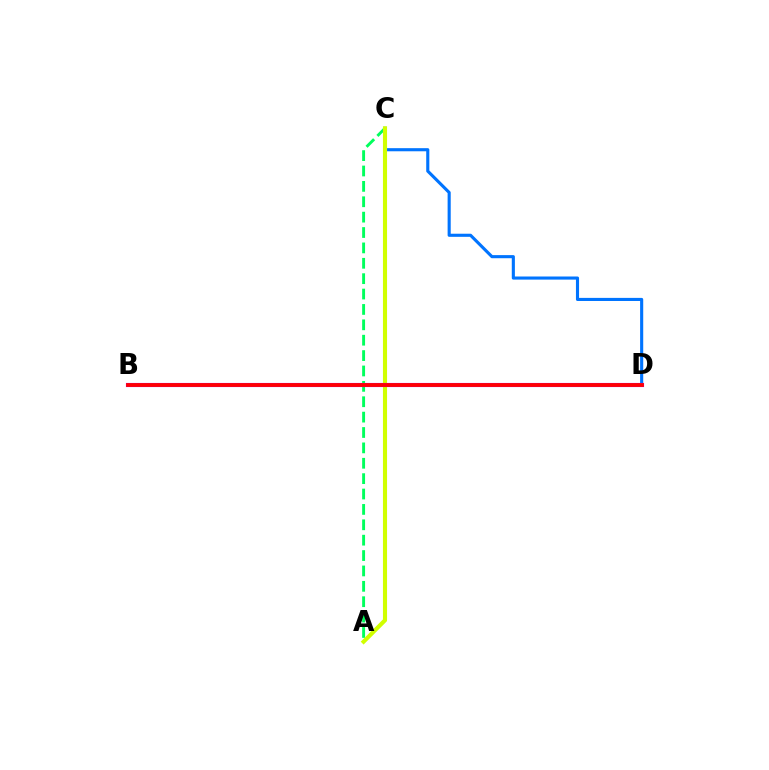{('A', 'C'): [{'color': '#00ff5c', 'line_style': 'dashed', 'thickness': 2.09}, {'color': '#d1ff00', 'line_style': 'solid', 'thickness': 2.95}], ('C', 'D'): [{'color': '#0074ff', 'line_style': 'solid', 'thickness': 2.24}], ('B', 'D'): [{'color': '#b900ff', 'line_style': 'solid', 'thickness': 2.97}, {'color': '#ff0000', 'line_style': 'solid', 'thickness': 2.7}]}